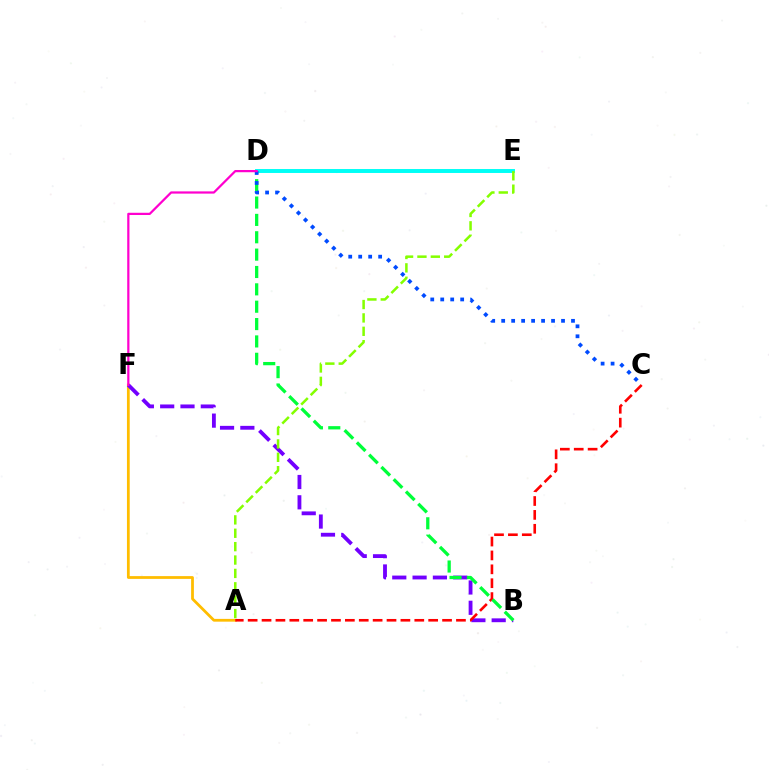{('A', 'F'): [{'color': '#ffbd00', 'line_style': 'solid', 'thickness': 2.0}], ('B', 'F'): [{'color': '#7200ff', 'line_style': 'dashed', 'thickness': 2.76}], ('A', 'C'): [{'color': '#ff0000', 'line_style': 'dashed', 'thickness': 1.89}], ('B', 'D'): [{'color': '#00ff39', 'line_style': 'dashed', 'thickness': 2.36}], ('D', 'E'): [{'color': '#00fff6', 'line_style': 'solid', 'thickness': 2.84}], ('A', 'E'): [{'color': '#84ff00', 'line_style': 'dashed', 'thickness': 1.82}], ('C', 'D'): [{'color': '#004bff', 'line_style': 'dotted', 'thickness': 2.71}], ('D', 'F'): [{'color': '#ff00cf', 'line_style': 'solid', 'thickness': 1.61}]}